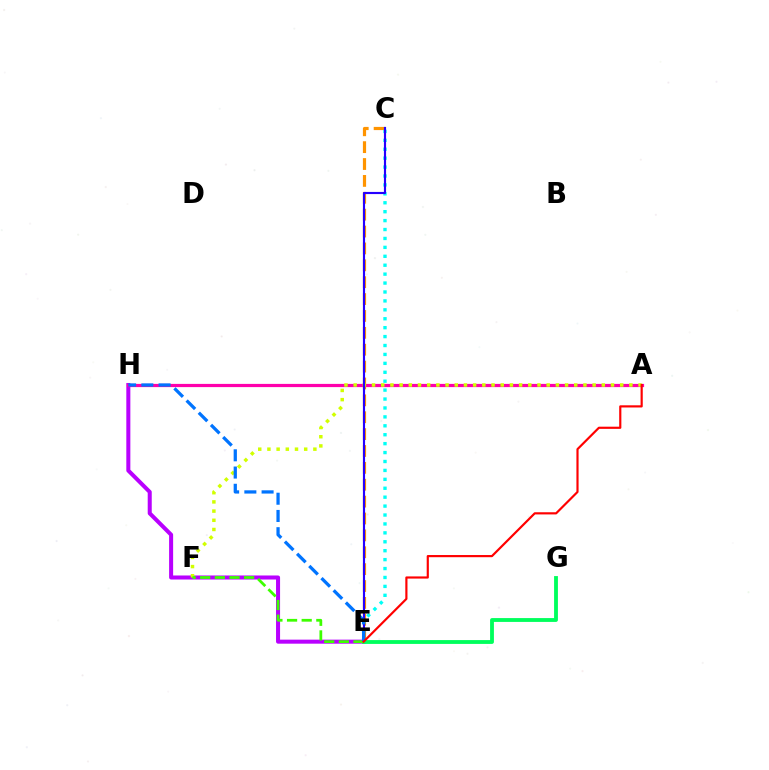{('C', 'E'): [{'color': '#ff9400', 'line_style': 'dashed', 'thickness': 2.29}, {'color': '#00fff6', 'line_style': 'dotted', 'thickness': 2.42}, {'color': '#2500ff', 'line_style': 'solid', 'thickness': 1.55}], ('E', 'H'): [{'color': '#b900ff', 'line_style': 'solid', 'thickness': 2.9}, {'color': '#0074ff', 'line_style': 'dashed', 'thickness': 2.34}], ('A', 'H'): [{'color': '#ff00ac', 'line_style': 'solid', 'thickness': 2.31}], ('A', 'F'): [{'color': '#d1ff00', 'line_style': 'dotted', 'thickness': 2.5}], ('E', 'G'): [{'color': '#00ff5c', 'line_style': 'solid', 'thickness': 2.76}], ('E', 'F'): [{'color': '#3dff00', 'line_style': 'dashed', 'thickness': 1.99}], ('A', 'E'): [{'color': '#ff0000', 'line_style': 'solid', 'thickness': 1.57}]}